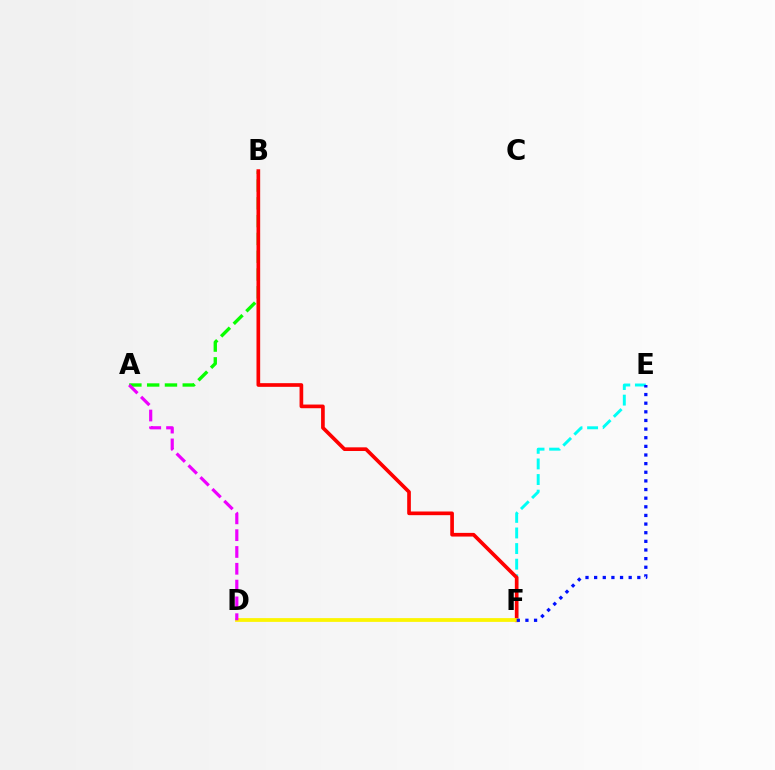{('A', 'B'): [{'color': '#08ff00', 'line_style': 'dashed', 'thickness': 2.42}], ('E', 'F'): [{'color': '#00fff6', 'line_style': 'dashed', 'thickness': 2.12}, {'color': '#0010ff', 'line_style': 'dotted', 'thickness': 2.35}], ('B', 'F'): [{'color': '#ff0000', 'line_style': 'solid', 'thickness': 2.64}], ('D', 'F'): [{'color': '#fcf500', 'line_style': 'solid', 'thickness': 2.71}], ('A', 'D'): [{'color': '#ee00ff', 'line_style': 'dashed', 'thickness': 2.28}]}